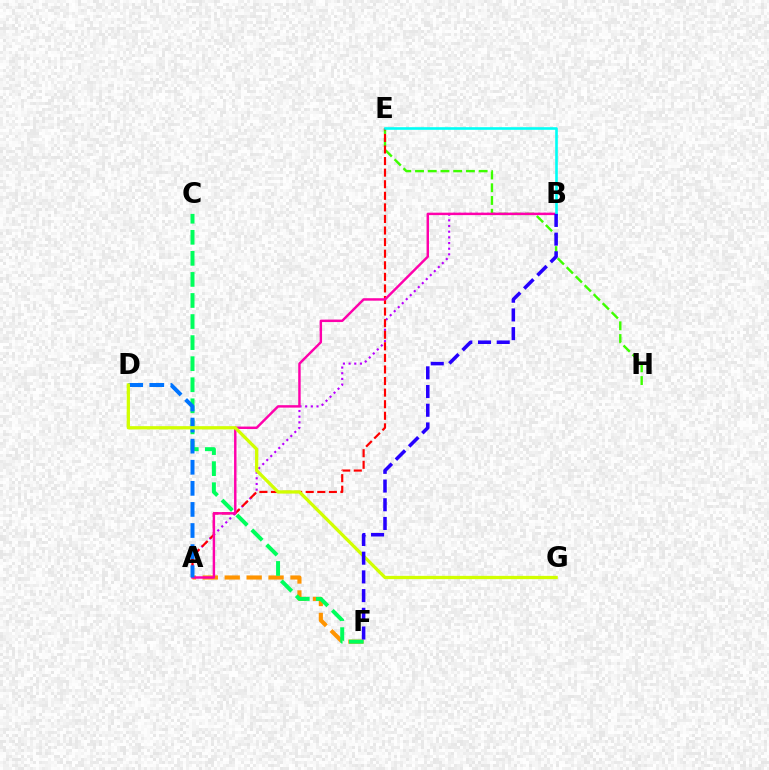{('E', 'H'): [{'color': '#3dff00', 'line_style': 'dashed', 'thickness': 1.73}], ('A', 'B'): [{'color': '#b900ff', 'line_style': 'dotted', 'thickness': 1.54}, {'color': '#ff00ac', 'line_style': 'solid', 'thickness': 1.76}], ('A', 'F'): [{'color': '#ff9400', 'line_style': 'dashed', 'thickness': 2.98}], ('A', 'E'): [{'color': '#ff0000', 'line_style': 'dashed', 'thickness': 1.57}], ('C', 'F'): [{'color': '#00ff5c', 'line_style': 'dashed', 'thickness': 2.86}], ('A', 'D'): [{'color': '#0074ff', 'line_style': 'dashed', 'thickness': 2.86}], ('D', 'G'): [{'color': '#d1ff00', 'line_style': 'solid', 'thickness': 2.35}], ('B', 'E'): [{'color': '#00fff6', 'line_style': 'solid', 'thickness': 1.88}], ('B', 'F'): [{'color': '#2500ff', 'line_style': 'dashed', 'thickness': 2.54}]}